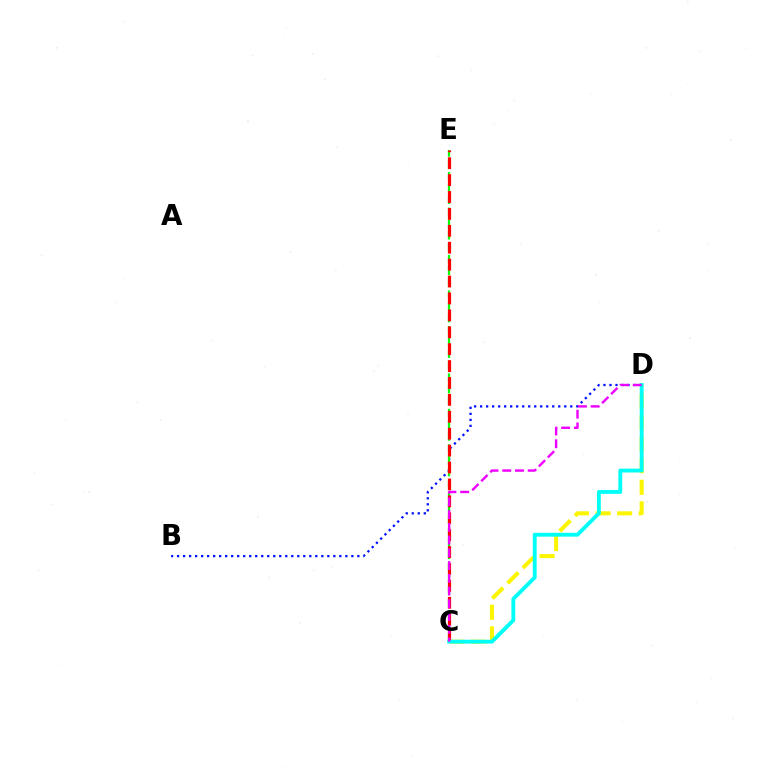{('B', 'D'): [{'color': '#0010ff', 'line_style': 'dotted', 'thickness': 1.63}], ('C', 'E'): [{'color': '#08ff00', 'line_style': 'dashed', 'thickness': 1.61}, {'color': '#ff0000', 'line_style': 'dashed', 'thickness': 2.3}], ('C', 'D'): [{'color': '#fcf500', 'line_style': 'dashed', 'thickness': 2.93}, {'color': '#00fff6', 'line_style': 'solid', 'thickness': 2.78}, {'color': '#ee00ff', 'line_style': 'dashed', 'thickness': 1.73}]}